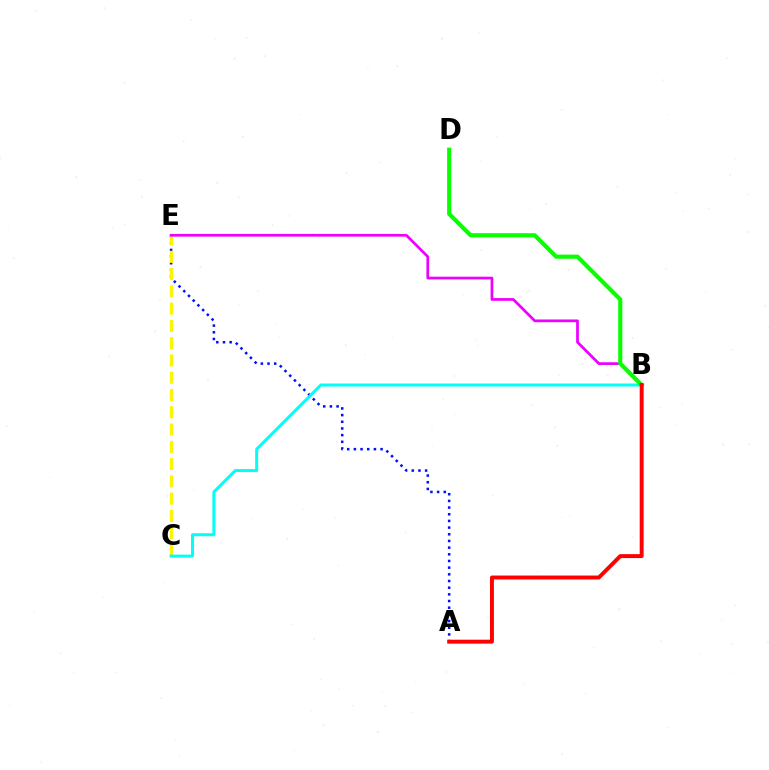{('A', 'E'): [{'color': '#0010ff', 'line_style': 'dotted', 'thickness': 1.81}], ('C', 'E'): [{'color': '#fcf500', 'line_style': 'dashed', 'thickness': 2.35}], ('B', 'C'): [{'color': '#00fff6', 'line_style': 'solid', 'thickness': 2.15}], ('B', 'E'): [{'color': '#ee00ff', 'line_style': 'solid', 'thickness': 1.96}], ('B', 'D'): [{'color': '#08ff00', 'line_style': 'solid', 'thickness': 2.97}], ('A', 'B'): [{'color': '#ff0000', 'line_style': 'solid', 'thickness': 2.83}]}